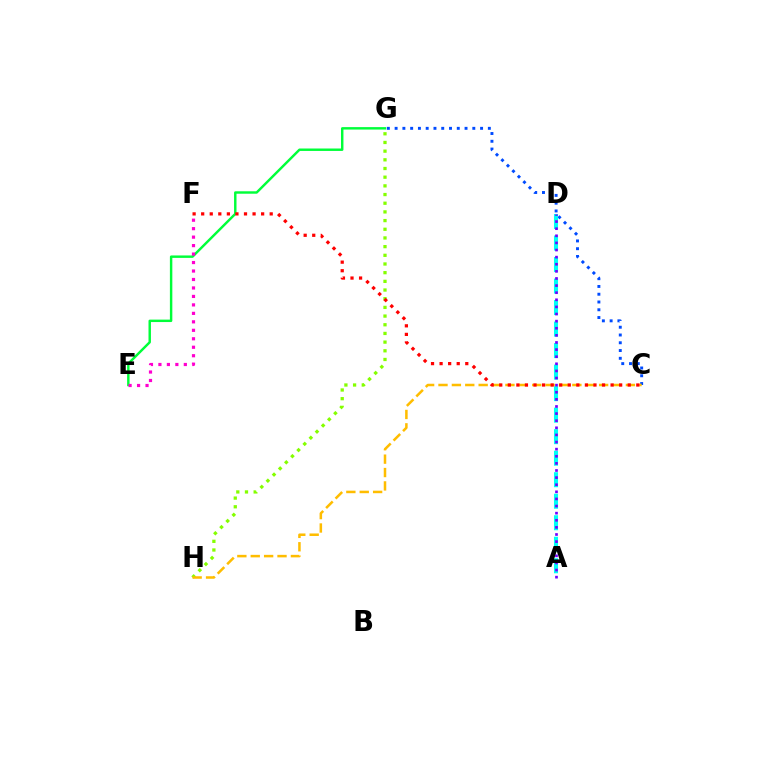{('E', 'G'): [{'color': '#00ff39', 'line_style': 'solid', 'thickness': 1.76}], ('E', 'F'): [{'color': '#ff00cf', 'line_style': 'dotted', 'thickness': 2.3}], ('C', 'G'): [{'color': '#004bff', 'line_style': 'dotted', 'thickness': 2.11}], ('A', 'D'): [{'color': '#00fff6', 'line_style': 'dashed', 'thickness': 2.92}, {'color': '#7200ff', 'line_style': 'dotted', 'thickness': 1.93}], ('G', 'H'): [{'color': '#84ff00', 'line_style': 'dotted', 'thickness': 2.36}], ('C', 'H'): [{'color': '#ffbd00', 'line_style': 'dashed', 'thickness': 1.82}], ('C', 'F'): [{'color': '#ff0000', 'line_style': 'dotted', 'thickness': 2.33}]}